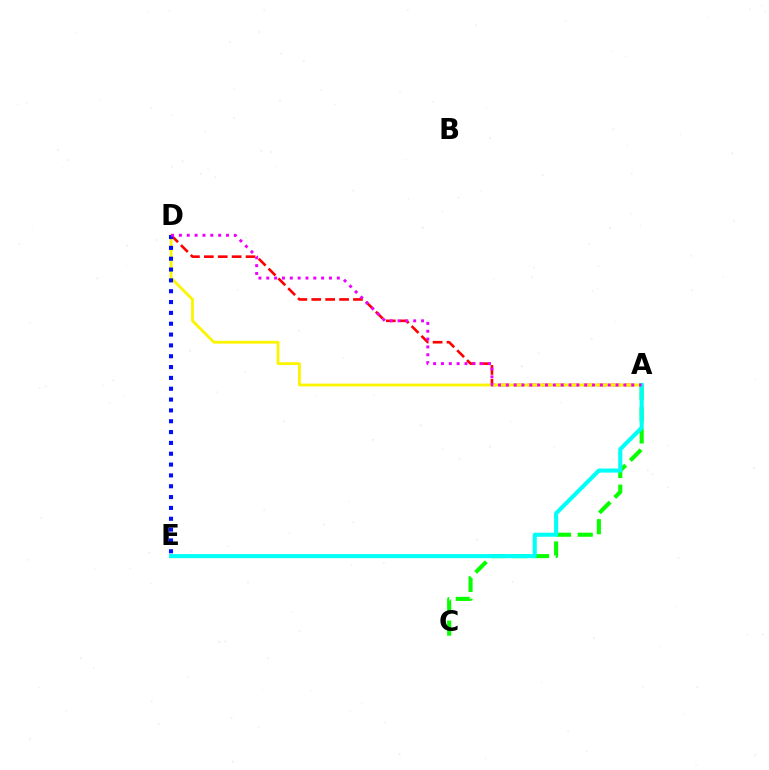{('A', 'C'): [{'color': '#08ff00', 'line_style': 'dashed', 'thickness': 2.95}], ('A', 'D'): [{'color': '#ff0000', 'line_style': 'dashed', 'thickness': 1.89}, {'color': '#fcf500', 'line_style': 'solid', 'thickness': 2.02}, {'color': '#ee00ff', 'line_style': 'dotted', 'thickness': 2.13}], ('D', 'E'): [{'color': '#0010ff', 'line_style': 'dotted', 'thickness': 2.94}], ('A', 'E'): [{'color': '#00fff6', 'line_style': 'solid', 'thickness': 2.94}]}